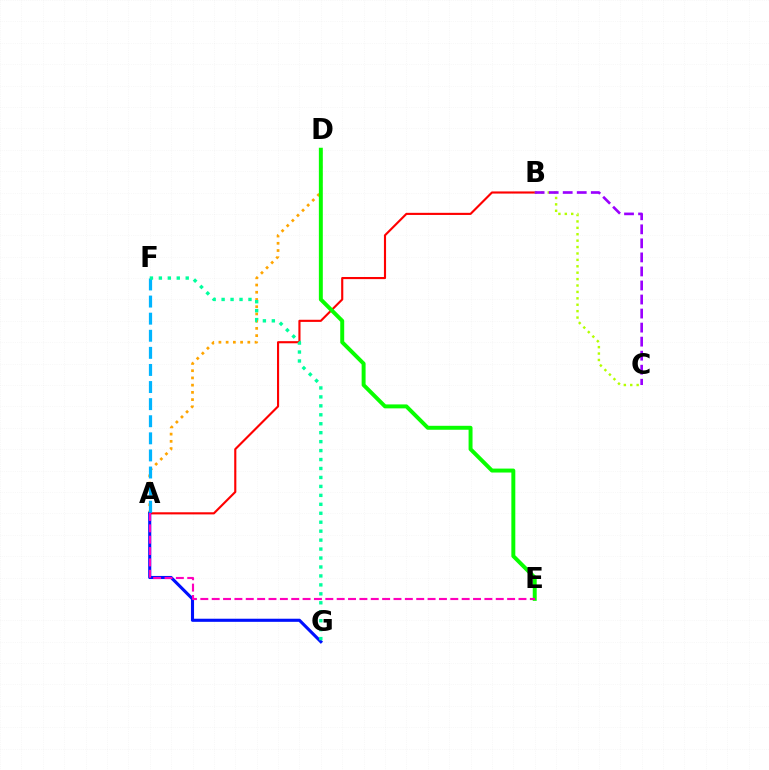{('A', 'D'): [{'color': '#ffa500', 'line_style': 'dotted', 'thickness': 1.96}], ('A', 'B'): [{'color': '#ff0000', 'line_style': 'solid', 'thickness': 1.53}], ('B', 'C'): [{'color': '#b3ff00', 'line_style': 'dotted', 'thickness': 1.74}, {'color': '#9b00ff', 'line_style': 'dashed', 'thickness': 1.91}], ('A', 'G'): [{'color': '#0010ff', 'line_style': 'solid', 'thickness': 2.23}], ('A', 'F'): [{'color': '#00b5ff', 'line_style': 'dashed', 'thickness': 2.32}], ('F', 'G'): [{'color': '#00ff9d', 'line_style': 'dotted', 'thickness': 2.43}], ('D', 'E'): [{'color': '#08ff00', 'line_style': 'solid', 'thickness': 2.84}], ('A', 'E'): [{'color': '#ff00bd', 'line_style': 'dashed', 'thickness': 1.54}]}